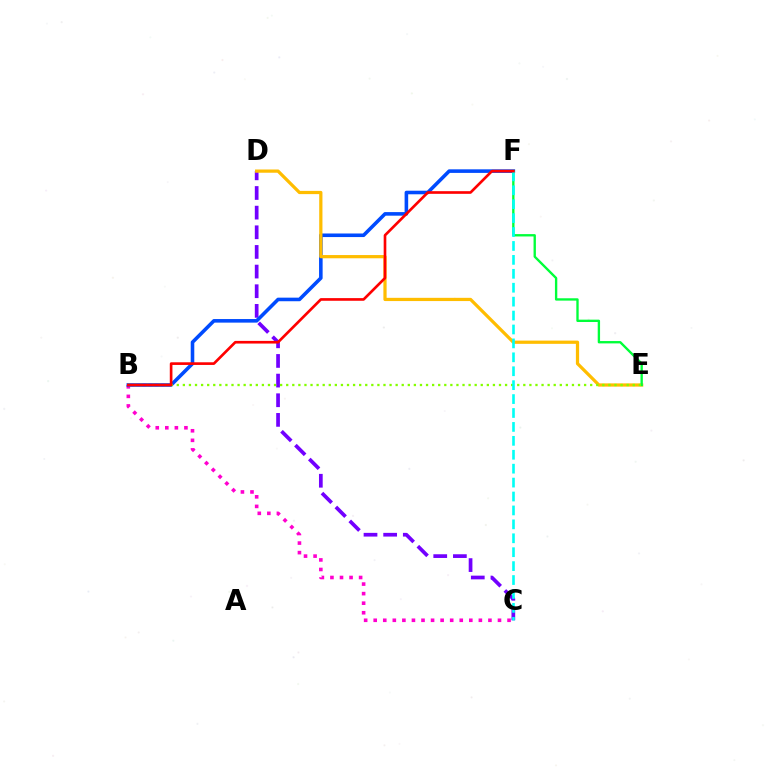{('C', 'D'): [{'color': '#7200ff', 'line_style': 'dashed', 'thickness': 2.67}], ('B', 'C'): [{'color': '#ff00cf', 'line_style': 'dotted', 'thickness': 2.6}], ('B', 'F'): [{'color': '#004bff', 'line_style': 'solid', 'thickness': 2.58}, {'color': '#ff0000', 'line_style': 'solid', 'thickness': 1.91}], ('D', 'E'): [{'color': '#ffbd00', 'line_style': 'solid', 'thickness': 2.33}], ('E', 'F'): [{'color': '#00ff39', 'line_style': 'solid', 'thickness': 1.69}], ('B', 'E'): [{'color': '#84ff00', 'line_style': 'dotted', 'thickness': 1.65}], ('C', 'F'): [{'color': '#00fff6', 'line_style': 'dashed', 'thickness': 1.89}]}